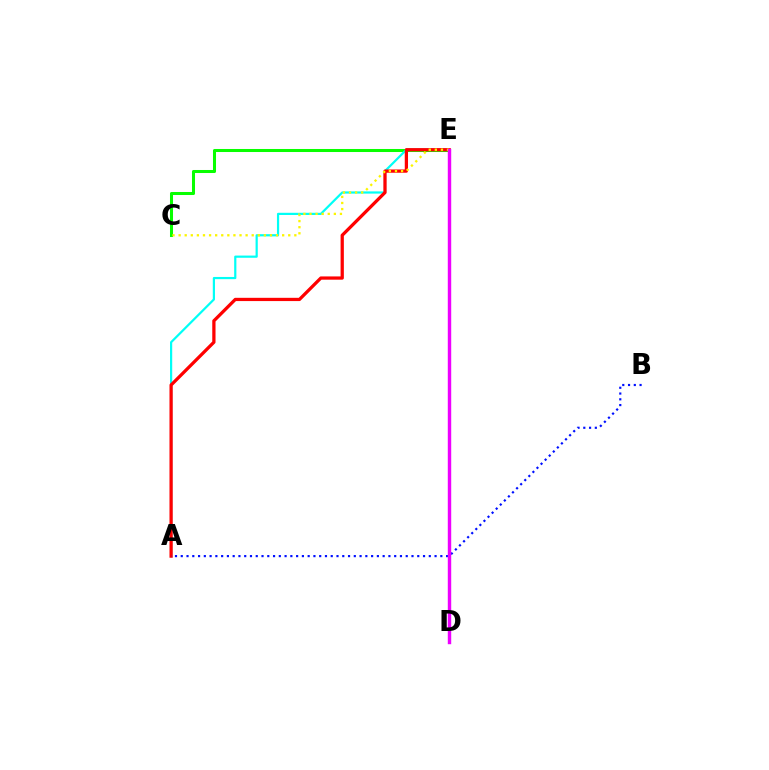{('C', 'E'): [{'color': '#08ff00', 'line_style': 'solid', 'thickness': 2.18}, {'color': '#fcf500', 'line_style': 'dotted', 'thickness': 1.65}], ('A', 'E'): [{'color': '#00fff6', 'line_style': 'solid', 'thickness': 1.59}, {'color': '#ff0000', 'line_style': 'solid', 'thickness': 2.35}], ('A', 'B'): [{'color': '#0010ff', 'line_style': 'dotted', 'thickness': 1.57}], ('D', 'E'): [{'color': '#ee00ff', 'line_style': 'solid', 'thickness': 2.46}]}